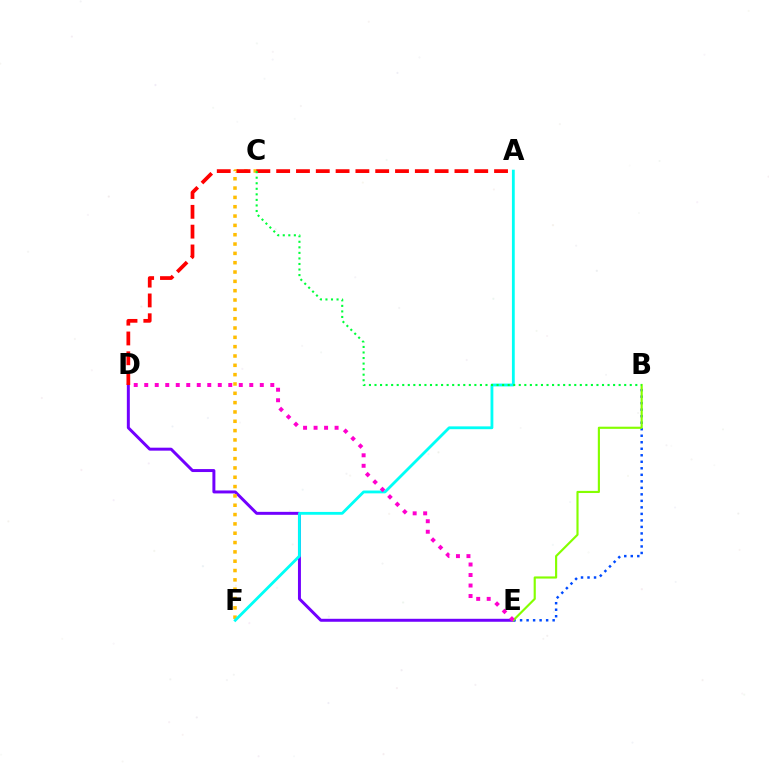{('D', 'E'): [{'color': '#7200ff', 'line_style': 'solid', 'thickness': 2.14}, {'color': '#ff00cf', 'line_style': 'dotted', 'thickness': 2.85}], ('B', 'E'): [{'color': '#004bff', 'line_style': 'dotted', 'thickness': 1.77}, {'color': '#84ff00', 'line_style': 'solid', 'thickness': 1.55}], ('C', 'F'): [{'color': '#ffbd00', 'line_style': 'dotted', 'thickness': 2.53}], ('A', 'F'): [{'color': '#00fff6', 'line_style': 'solid', 'thickness': 2.03}], ('A', 'D'): [{'color': '#ff0000', 'line_style': 'dashed', 'thickness': 2.69}], ('B', 'C'): [{'color': '#00ff39', 'line_style': 'dotted', 'thickness': 1.51}]}